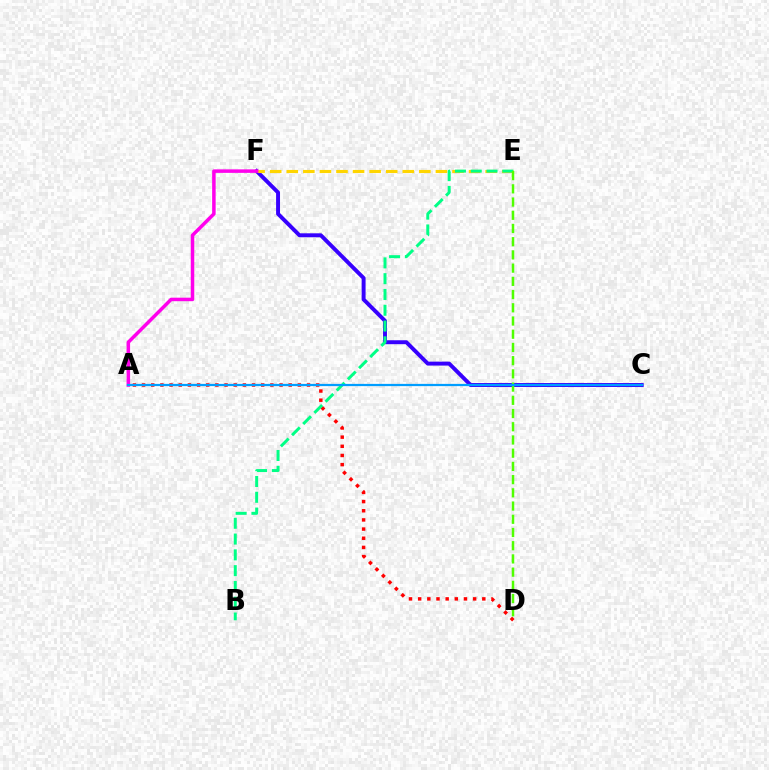{('C', 'F'): [{'color': '#3700ff', 'line_style': 'solid', 'thickness': 2.83}], ('A', 'D'): [{'color': '#ff0000', 'line_style': 'dotted', 'thickness': 2.49}], ('E', 'F'): [{'color': '#ffd500', 'line_style': 'dashed', 'thickness': 2.25}], ('A', 'F'): [{'color': '#ff00ed', 'line_style': 'solid', 'thickness': 2.52}], ('B', 'E'): [{'color': '#00ff86', 'line_style': 'dashed', 'thickness': 2.15}], ('D', 'E'): [{'color': '#4fff00', 'line_style': 'dashed', 'thickness': 1.8}], ('A', 'C'): [{'color': '#009eff', 'line_style': 'solid', 'thickness': 1.61}]}